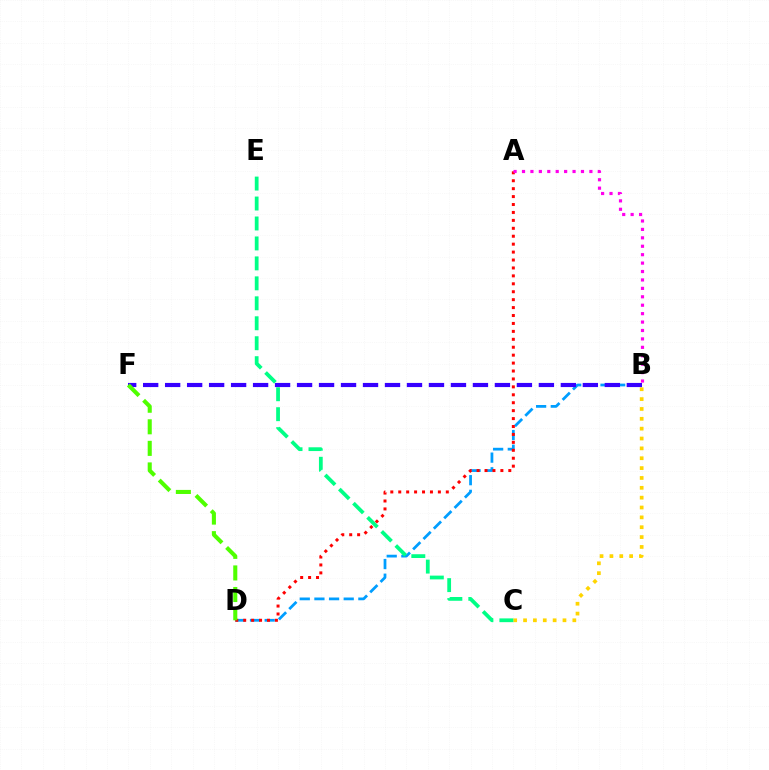{('B', 'D'): [{'color': '#009eff', 'line_style': 'dashed', 'thickness': 1.99}], ('B', 'C'): [{'color': '#ffd500', 'line_style': 'dotted', 'thickness': 2.68}], ('A', 'D'): [{'color': '#ff0000', 'line_style': 'dotted', 'thickness': 2.15}], ('B', 'F'): [{'color': '#3700ff', 'line_style': 'dashed', 'thickness': 2.99}], ('D', 'F'): [{'color': '#4fff00', 'line_style': 'dashed', 'thickness': 2.93}], ('C', 'E'): [{'color': '#00ff86', 'line_style': 'dashed', 'thickness': 2.71}], ('A', 'B'): [{'color': '#ff00ed', 'line_style': 'dotted', 'thickness': 2.29}]}